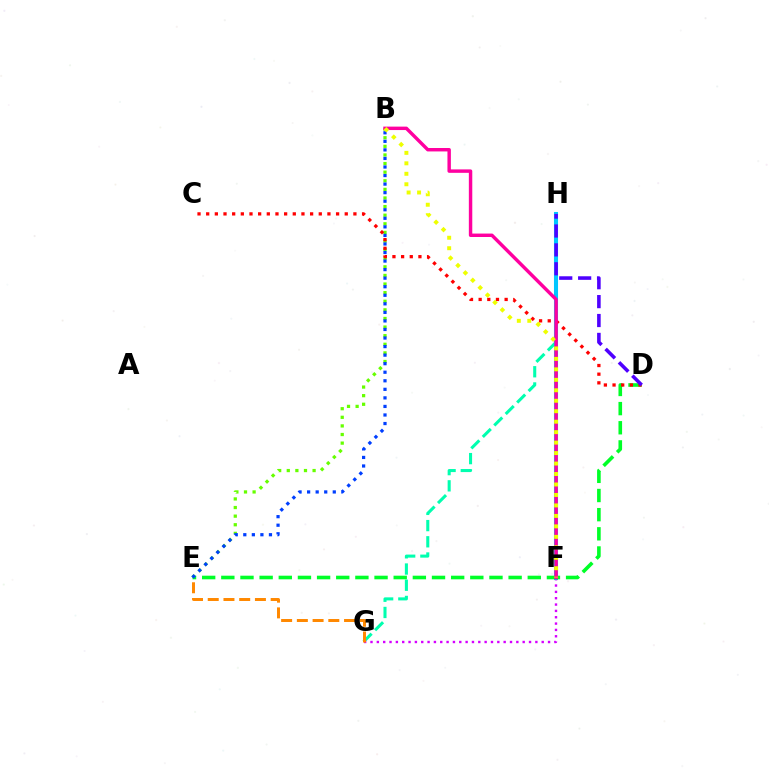{('G', 'H'): [{'color': '#00ffaf', 'line_style': 'dashed', 'thickness': 2.2}], ('F', 'G'): [{'color': '#d600ff', 'line_style': 'dotted', 'thickness': 1.72}], ('F', 'H'): [{'color': '#00c7ff', 'line_style': 'solid', 'thickness': 2.93}], ('B', 'E'): [{'color': '#66ff00', 'line_style': 'dotted', 'thickness': 2.34}, {'color': '#003fff', 'line_style': 'dotted', 'thickness': 2.32}], ('D', 'E'): [{'color': '#00ff27', 'line_style': 'dashed', 'thickness': 2.6}], ('E', 'G'): [{'color': '#ff8800', 'line_style': 'dashed', 'thickness': 2.14}], ('C', 'D'): [{'color': '#ff0000', 'line_style': 'dotted', 'thickness': 2.35}], ('B', 'F'): [{'color': '#ff00a0', 'line_style': 'solid', 'thickness': 2.47}, {'color': '#eeff00', 'line_style': 'dotted', 'thickness': 2.84}], ('D', 'H'): [{'color': '#4f00ff', 'line_style': 'dashed', 'thickness': 2.57}]}